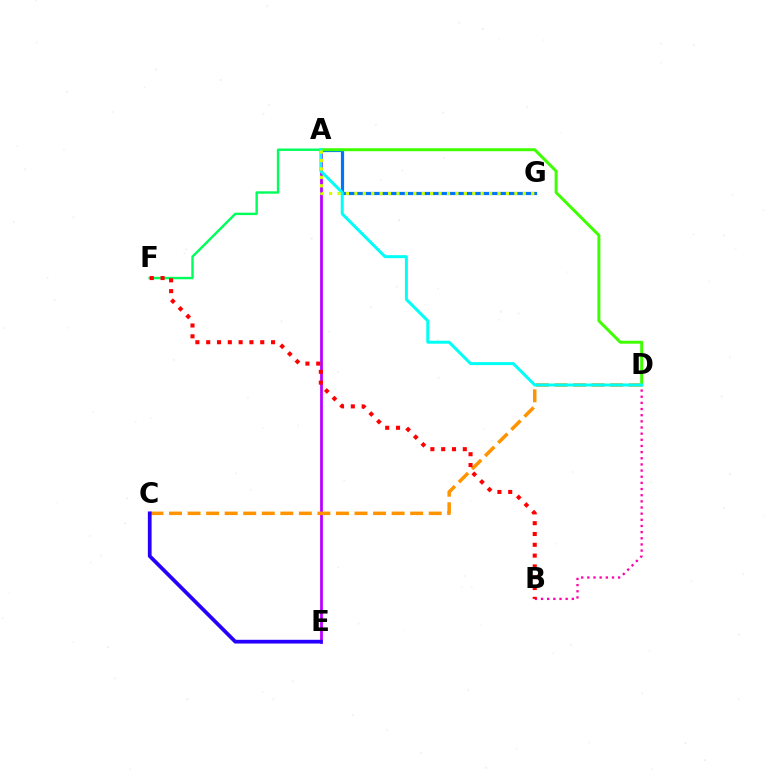{('A', 'G'): [{'color': '#0074ff', 'line_style': 'solid', 'thickness': 2.29}, {'color': '#d1ff00', 'line_style': 'dotted', 'thickness': 2.29}], ('A', 'F'): [{'color': '#00ff5c', 'line_style': 'solid', 'thickness': 1.74}], ('A', 'E'): [{'color': '#b900ff', 'line_style': 'solid', 'thickness': 1.99}], ('B', 'D'): [{'color': '#ff00ac', 'line_style': 'dotted', 'thickness': 1.67}], ('C', 'D'): [{'color': '#ff9400', 'line_style': 'dashed', 'thickness': 2.52}], ('C', 'E'): [{'color': '#2500ff', 'line_style': 'solid', 'thickness': 2.69}], ('A', 'D'): [{'color': '#3dff00', 'line_style': 'solid', 'thickness': 2.13}, {'color': '#00fff6', 'line_style': 'solid', 'thickness': 2.15}], ('B', 'F'): [{'color': '#ff0000', 'line_style': 'dotted', 'thickness': 2.94}]}